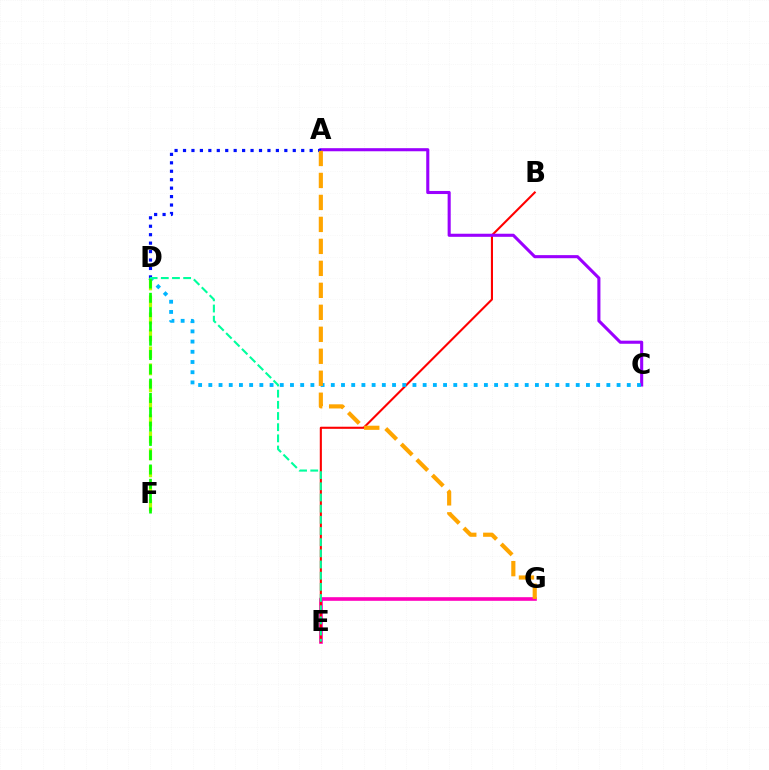{('E', 'G'): [{'color': '#ff00bd', 'line_style': 'solid', 'thickness': 2.61}], ('B', 'E'): [{'color': '#ff0000', 'line_style': 'solid', 'thickness': 1.51}], ('A', 'C'): [{'color': '#9b00ff', 'line_style': 'solid', 'thickness': 2.22}], ('C', 'D'): [{'color': '#00b5ff', 'line_style': 'dotted', 'thickness': 2.77}], ('A', 'D'): [{'color': '#0010ff', 'line_style': 'dotted', 'thickness': 2.29}], ('D', 'F'): [{'color': '#b3ff00', 'line_style': 'dashed', 'thickness': 2.31}, {'color': '#08ff00', 'line_style': 'dashed', 'thickness': 1.94}], ('A', 'G'): [{'color': '#ffa500', 'line_style': 'dashed', 'thickness': 2.99}], ('D', 'E'): [{'color': '#00ff9d', 'line_style': 'dashed', 'thickness': 1.52}]}